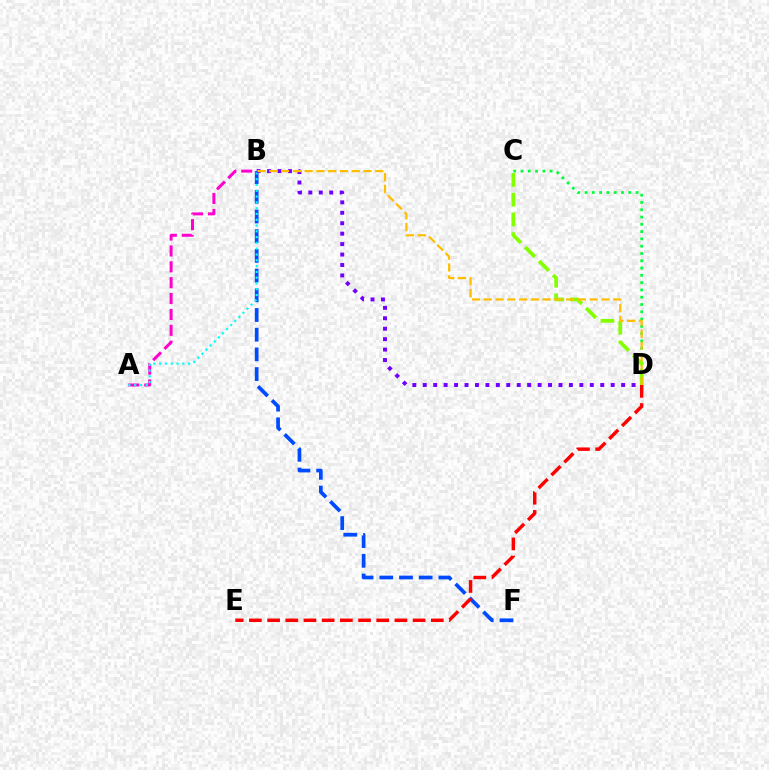{('B', 'F'): [{'color': '#004bff', 'line_style': 'dashed', 'thickness': 2.68}], ('A', 'B'): [{'color': '#ff00cf', 'line_style': 'dashed', 'thickness': 2.16}, {'color': '#00fff6', 'line_style': 'dotted', 'thickness': 1.57}], ('C', 'D'): [{'color': '#00ff39', 'line_style': 'dotted', 'thickness': 1.98}, {'color': '#84ff00', 'line_style': 'dashed', 'thickness': 2.68}], ('B', 'D'): [{'color': '#7200ff', 'line_style': 'dotted', 'thickness': 2.84}, {'color': '#ffbd00', 'line_style': 'dashed', 'thickness': 1.6}], ('D', 'E'): [{'color': '#ff0000', 'line_style': 'dashed', 'thickness': 2.47}]}